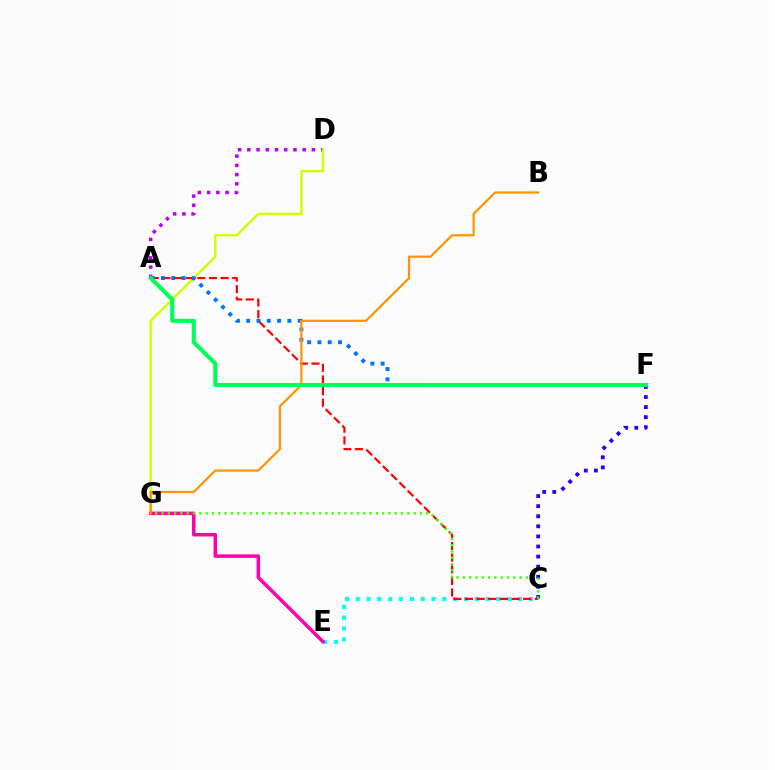{('C', 'F'): [{'color': '#2500ff', 'line_style': 'dotted', 'thickness': 2.74}], ('C', 'E'): [{'color': '#00fff6', 'line_style': 'dotted', 'thickness': 2.94}], ('A', 'D'): [{'color': '#b900ff', 'line_style': 'dotted', 'thickness': 2.51}], ('D', 'G'): [{'color': '#d1ff00', 'line_style': 'solid', 'thickness': 1.73}], ('A', 'C'): [{'color': '#ff0000', 'line_style': 'dashed', 'thickness': 1.58}], ('E', 'G'): [{'color': '#ff00ac', 'line_style': 'solid', 'thickness': 2.5}], ('C', 'G'): [{'color': '#3dff00', 'line_style': 'dotted', 'thickness': 1.71}], ('A', 'F'): [{'color': '#0074ff', 'line_style': 'dotted', 'thickness': 2.8}, {'color': '#00ff5c', 'line_style': 'solid', 'thickness': 2.93}], ('B', 'G'): [{'color': '#ff9400', 'line_style': 'solid', 'thickness': 1.59}]}